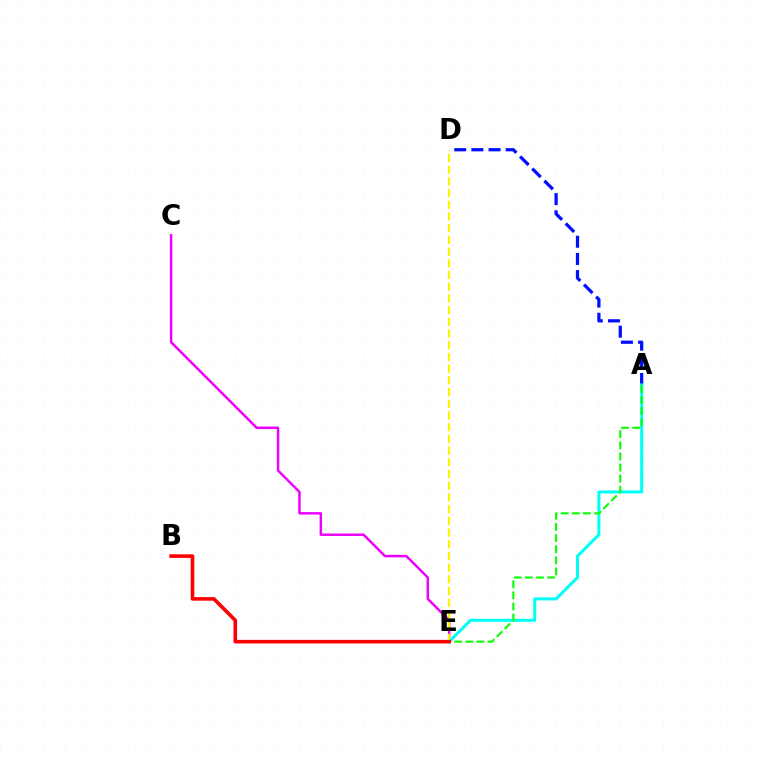{('C', 'E'): [{'color': '#ee00ff', 'line_style': 'solid', 'thickness': 1.77}], ('A', 'D'): [{'color': '#0010ff', 'line_style': 'dashed', 'thickness': 2.33}], ('A', 'E'): [{'color': '#00fff6', 'line_style': 'solid', 'thickness': 2.19}, {'color': '#08ff00', 'line_style': 'dashed', 'thickness': 1.51}], ('D', 'E'): [{'color': '#fcf500', 'line_style': 'dashed', 'thickness': 1.59}], ('B', 'E'): [{'color': '#ff0000', 'line_style': 'solid', 'thickness': 2.58}]}